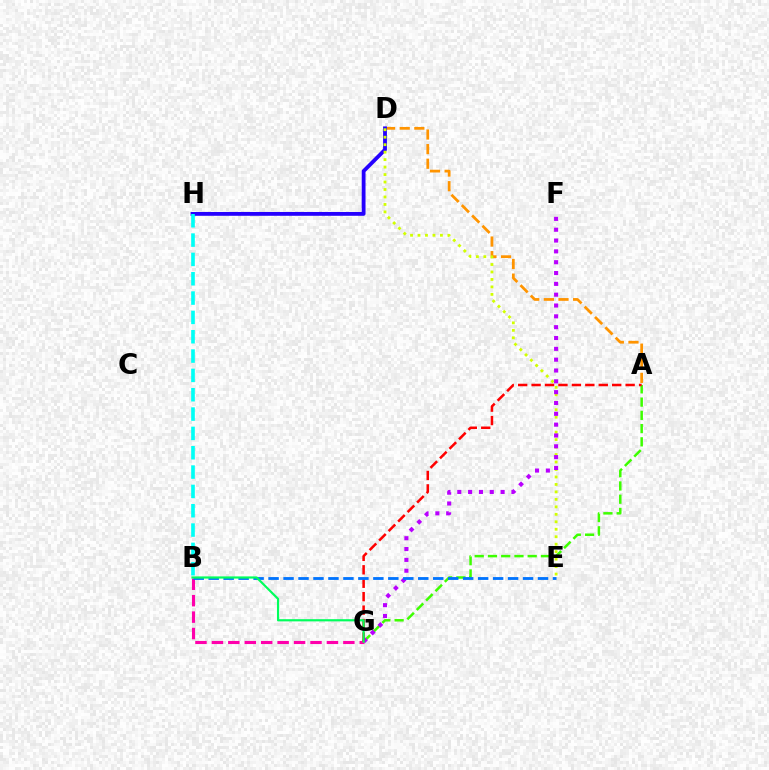{('A', 'D'): [{'color': '#ff9400', 'line_style': 'dashed', 'thickness': 1.99}], ('A', 'G'): [{'color': '#3dff00', 'line_style': 'dashed', 'thickness': 1.8}, {'color': '#ff0000', 'line_style': 'dashed', 'thickness': 1.83}], ('B', 'G'): [{'color': '#ff00ac', 'line_style': 'dashed', 'thickness': 2.23}, {'color': '#00ff5c', 'line_style': 'solid', 'thickness': 1.57}], ('D', 'H'): [{'color': '#2500ff', 'line_style': 'solid', 'thickness': 2.75}], ('D', 'E'): [{'color': '#d1ff00', 'line_style': 'dotted', 'thickness': 2.03}], ('B', 'H'): [{'color': '#00fff6', 'line_style': 'dashed', 'thickness': 2.63}], ('F', 'G'): [{'color': '#b900ff', 'line_style': 'dotted', 'thickness': 2.94}], ('B', 'E'): [{'color': '#0074ff', 'line_style': 'dashed', 'thickness': 2.03}]}